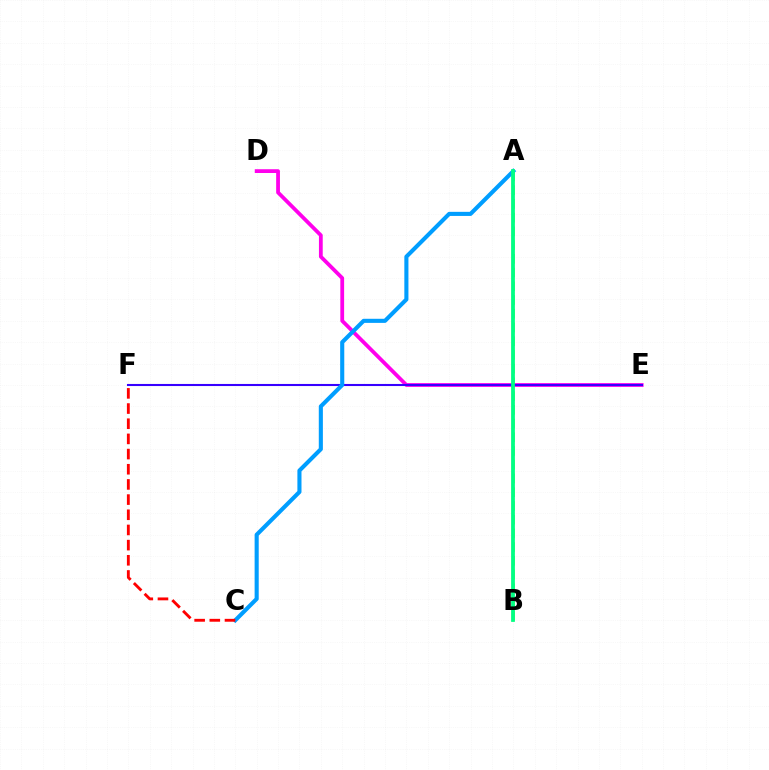{('A', 'B'): [{'color': '#4fff00', 'line_style': 'dashed', 'thickness': 1.86}, {'color': '#ffd500', 'line_style': 'solid', 'thickness': 1.78}, {'color': '#00ff86', 'line_style': 'solid', 'thickness': 2.7}], ('D', 'E'): [{'color': '#ff00ed', 'line_style': 'solid', 'thickness': 2.72}], ('E', 'F'): [{'color': '#3700ff', 'line_style': 'solid', 'thickness': 1.5}], ('A', 'C'): [{'color': '#009eff', 'line_style': 'solid', 'thickness': 2.95}], ('C', 'F'): [{'color': '#ff0000', 'line_style': 'dashed', 'thickness': 2.06}]}